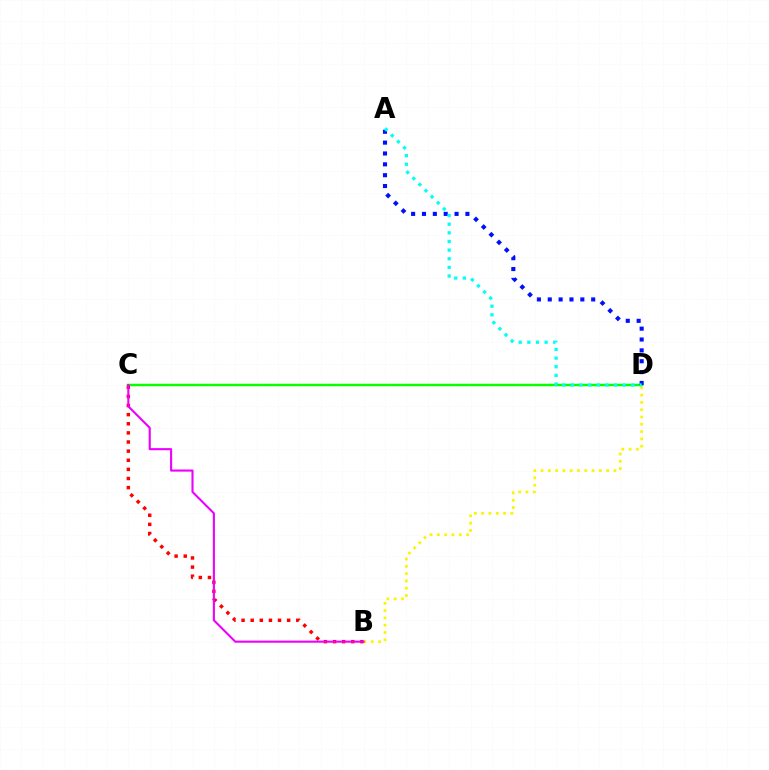{('C', 'D'): [{'color': '#08ff00', 'line_style': 'solid', 'thickness': 1.77}], ('A', 'D'): [{'color': '#0010ff', 'line_style': 'dotted', 'thickness': 2.95}, {'color': '#00fff6', 'line_style': 'dotted', 'thickness': 2.35}], ('B', 'C'): [{'color': '#ff0000', 'line_style': 'dotted', 'thickness': 2.48}, {'color': '#ee00ff', 'line_style': 'solid', 'thickness': 1.52}], ('B', 'D'): [{'color': '#fcf500', 'line_style': 'dotted', 'thickness': 1.98}]}